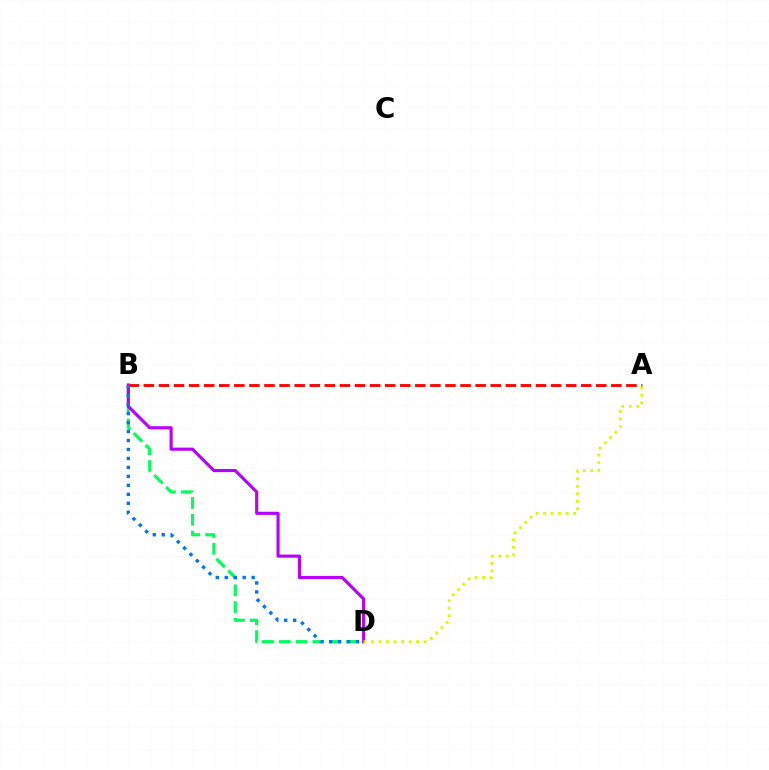{('B', 'D'): [{'color': '#00ff5c', 'line_style': 'dashed', 'thickness': 2.28}, {'color': '#b900ff', 'line_style': 'solid', 'thickness': 2.25}, {'color': '#0074ff', 'line_style': 'dotted', 'thickness': 2.44}], ('A', 'B'): [{'color': '#ff0000', 'line_style': 'dashed', 'thickness': 2.05}], ('A', 'D'): [{'color': '#d1ff00', 'line_style': 'dotted', 'thickness': 2.04}]}